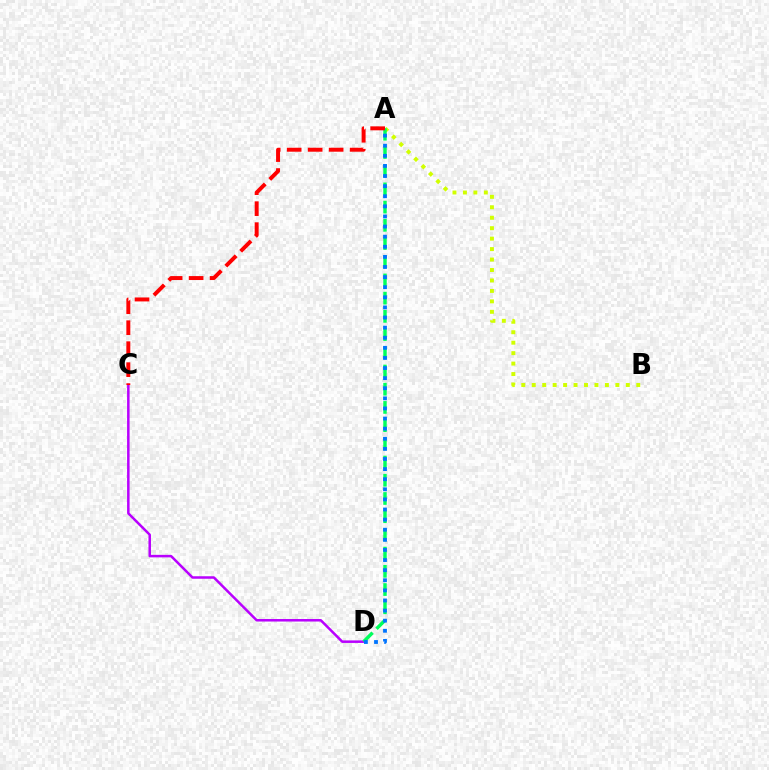{('C', 'D'): [{'color': '#b900ff', 'line_style': 'solid', 'thickness': 1.81}], ('A', 'B'): [{'color': '#d1ff00', 'line_style': 'dotted', 'thickness': 2.84}], ('A', 'D'): [{'color': '#00ff5c', 'line_style': 'dashed', 'thickness': 2.47}, {'color': '#0074ff', 'line_style': 'dotted', 'thickness': 2.75}], ('A', 'C'): [{'color': '#ff0000', 'line_style': 'dashed', 'thickness': 2.85}]}